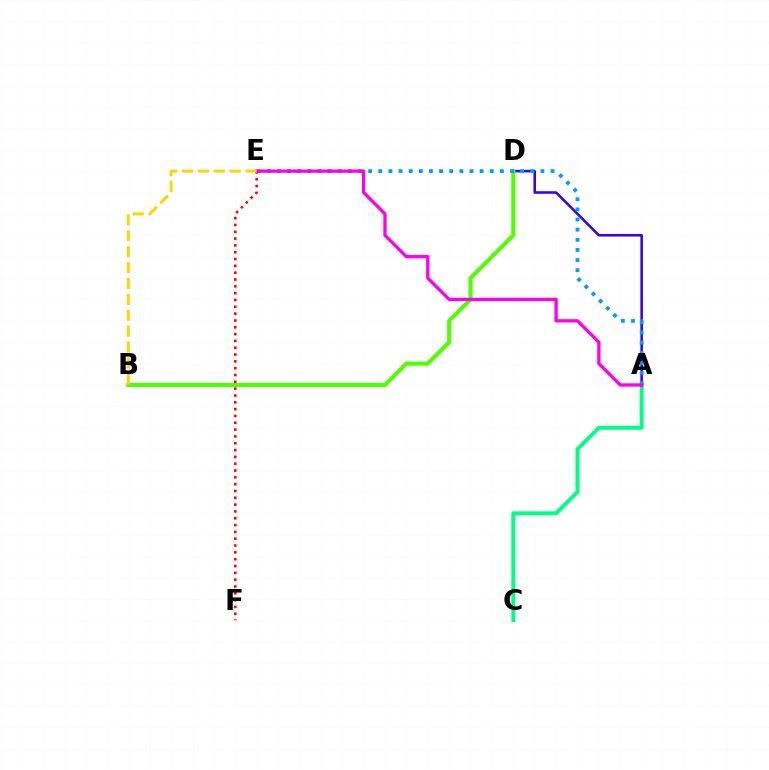{('A', 'C'): [{'color': '#00ff86', 'line_style': 'solid', 'thickness': 2.85}], ('A', 'D'): [{'color': '#3700ff', 'line_style': 'solid', 'thickness': 1.85}], ('B', 'D'): [{'color': '#4fff00', 'line_style': 'solid', 'thickness': 2.96}], ('A', 'E'): [{'color': '#009eff', 'line_style': 'dotted', 'thickness': 2.75}, {'color': '#ff00ed', 'line_style': 'solid', 'thickness': 2.38}], ('E', 'F'): [{'color': '#ff0000', 'line_style': 'dotted', 'thickness': 1.85}], ('B', 'E'): [{'color': '#ffd500', 'line_style': 'dashed', 'thickness': 2.16}]}